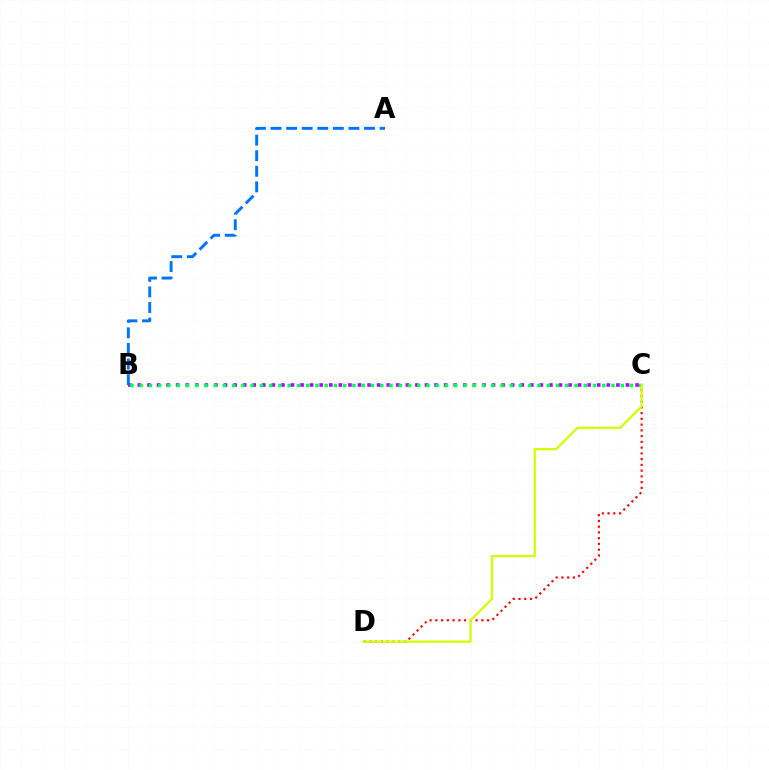{('C', 'D'): [{'color': '#ff0000', 'line_style': 'dotted', 'thickness': 1.56}, {'color': '#d1ff00', 'line_style': 'solid', 'thickness': 1.61}], ('B', 'C'): [{'color': '#b900ff', 'line_style': 'dotted', 'thickness': 2.6}, {'color': '#00ff5c', 'line_style': 'dotted', 'thickness': 2.51}], ('A', 'B'): [{'color': '#0074ff', 'line_style': 'dashed', 'thickness': 2.12}]}